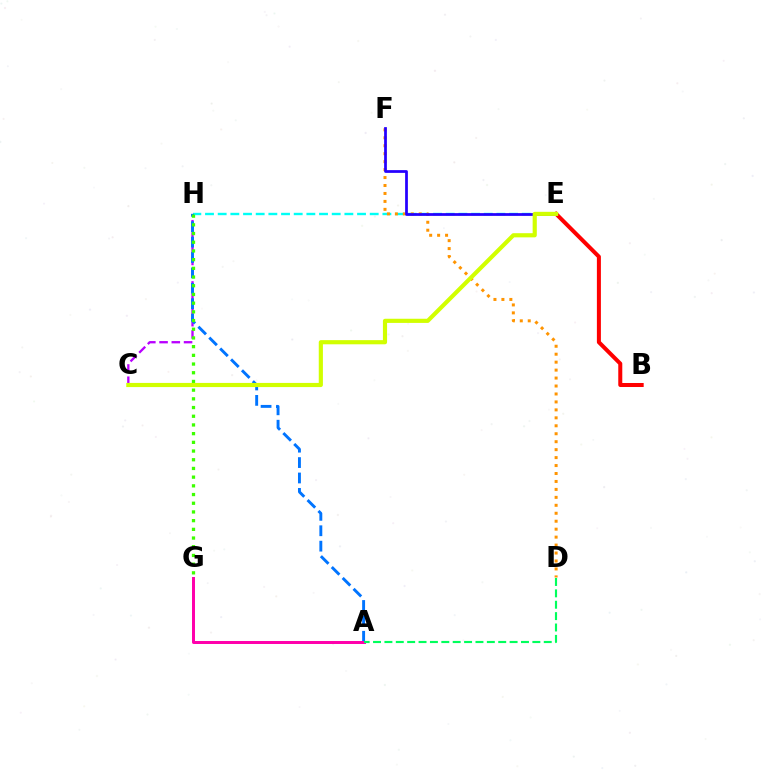{('E', 'H'): [{'color': '#00fff6', 'line_style': 'dashed', 'thickness': 1.72}], ('C', 'H'): [{'color': '#b900ff', 'line_style': 'dashed', 'thickness': 1.66}], ('A', 'H'): [{'color': '#0074ff', 'line_style': 'dashed', 'thickness': 2.09}], ('D', 'F'): [{'color': '#ff9400', 'line_style': 'dotted', 'thickness': 2.16}], ('E', 'F'): [{'color': '#2500ff', 'line_style': 'solid', 'thickness': 1.98}], ('A', 'G'): [{'color': '#ff00ac', 'line_style': 'solid', 'thickness': 2.14}], ('G', 'H'): [{'color': '#3dff00', 'line_style': 'dotted', 'thickness': 2.36}], ('B', 'E'): [{'color': '#ff0000', 'line_style': 'solid', 'thickness': 2.89}], ('A', 'D'): [{'color': '#00ff5c', 'line_style': 'dashed', 'thickness': 1.55}], ('C', 'E'): [{'color': '#d1ff00', 'line_style': 'solid', 'thickness': 2.99}]}